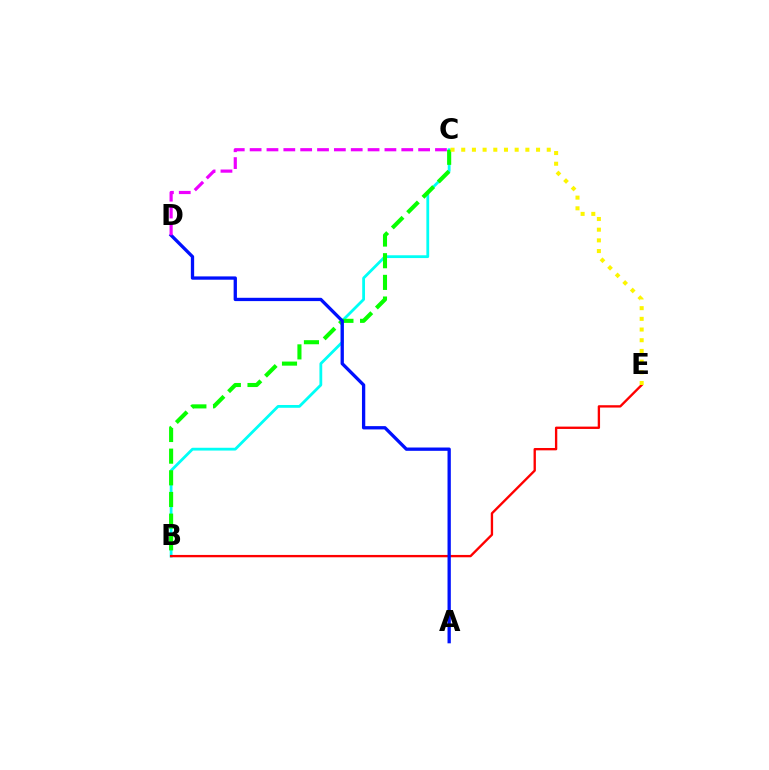{('B', 'C'): [{'color': '#00fff6', 'line_style': 'solid', 'thickness': 2.01}, {'color': '#08ff00', 'line_style': 'dashed', 'thickness': 2.94}], ('B', 'E'): [{'color': '#ff0000', 'line_style': 'solid', 'thickness': 1.69}], ('C', 'E'): [{'color': '#fcf500', 'line_style': 'dotted', 'thickness': 2.9}], ('A', 'D'): [{'color': '#0010ff', 'line_style': 'solid', 'thickness': 2.38}], ('C', 'D'): [{'color': '#ee00ff', 'line_style': 'dashed', 'thickness': 2.29}]}